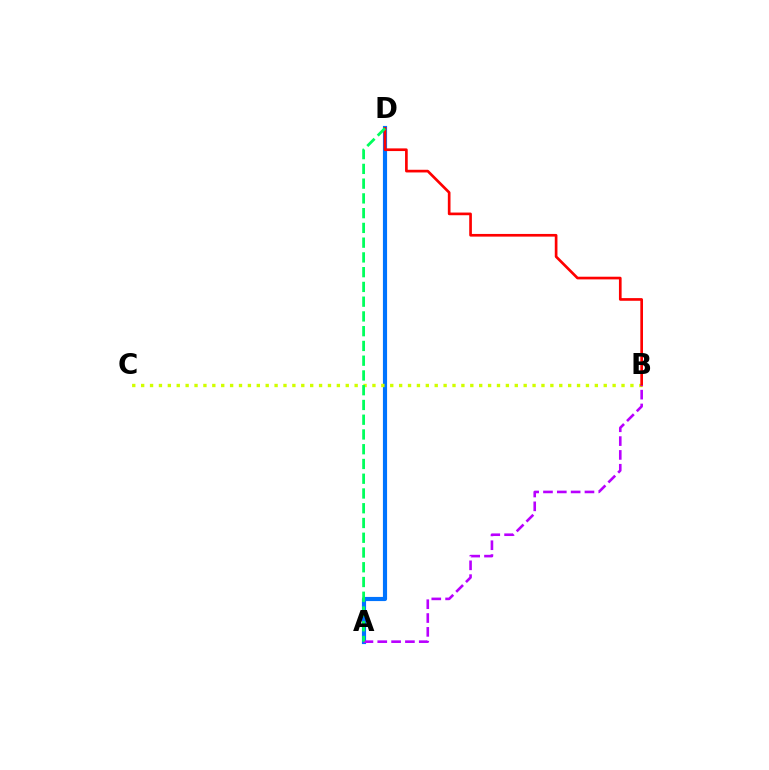{('A', 'D'): [{'color': '#0074ff', 'line_style': 'solid', 'thickness': 2.99}, {'color': '#00ff5c', 'line_style': 'dashed', 'thickness': 2.0}], ('B', 'C'): [{'color': '#d1ff00', 'line_style': 'dotted', 'thickness': 2.42}], ('B', 'D'): [{'color': '#ff0000', 'line_style': 'solid', 'thickness': 1.92}], ('A', 'B'): [{'color': '#b900ff', 'line_style': 'dashed', 'thickness': 1.88}]}